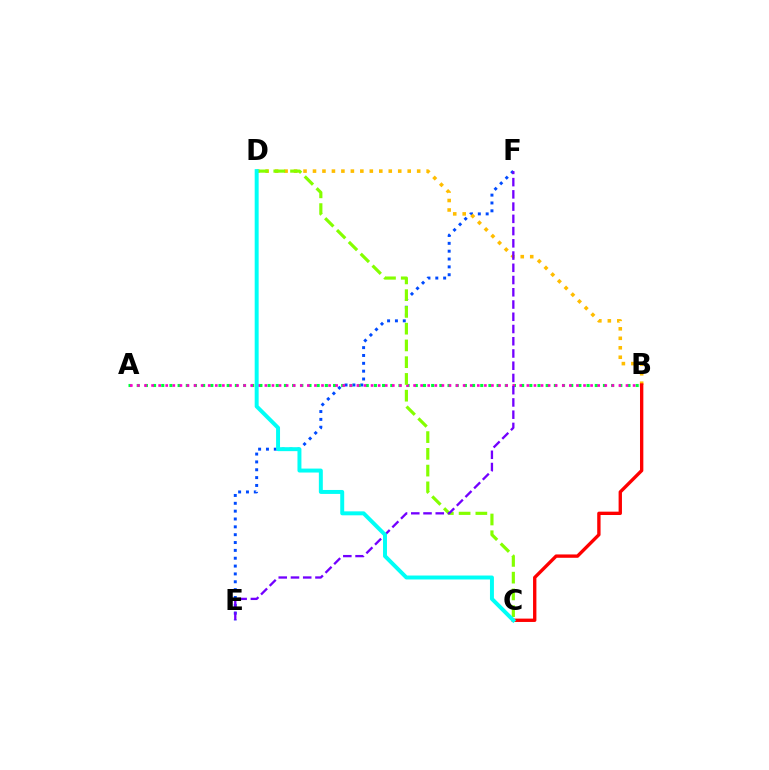{('E', 'F'): [{'color': '#004bff', 'line_style': 'dotted', 'thickness': 2.13}, {'color': '#7200ff', 'line_style': 'dashed', 'thickness': 1.66}], ('B', 'D'): [{'color': '#ffbd00', 'line_style': 'dotted', 'thickness': 2.57}], ('A', 'B'): [{'color': '#00ff39', 'line_style': 'dotted', 'thickness': 2.22}, {'color': '#ff00cf', 'line_style': 'dotted', 'thickness': 1.92}], ('C', 'D'): [{'color': '#84ff00', 'line_style': 'dashed', 'thickness': 2.28}, {'color': '#00fff6', 'line_style': 'solid', 'thickness': 2.85}], ('B', 'C'): [{'color': '#ff0000', 'line_style': 'solid', 'thickness': 2.41}]}